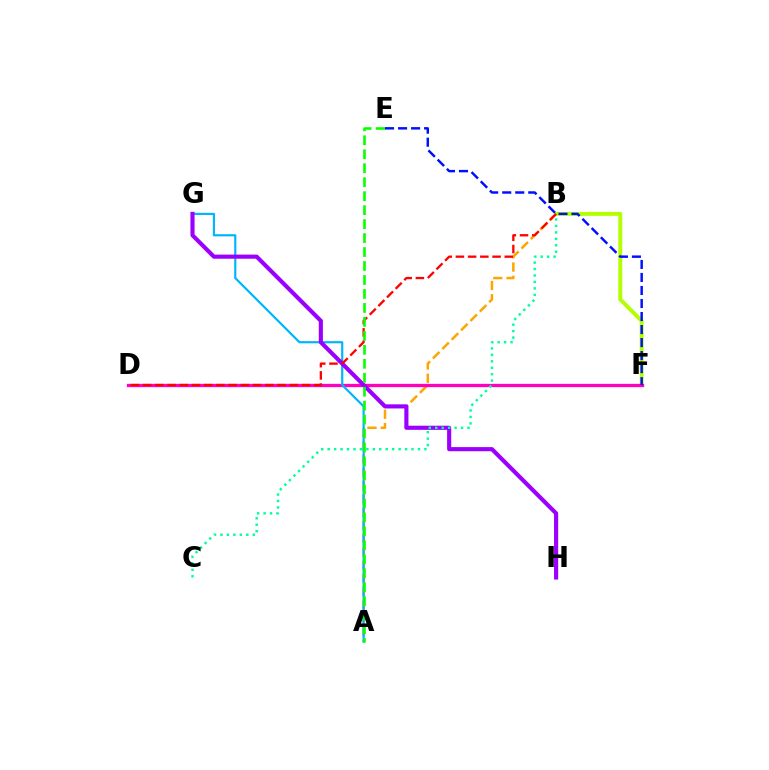{('A', 'B'): [{'color': '#ffa500', 'line_style': 'dashed', 'thickness': 1.8}], ('B', 'F'): [{'color': '#b3ff00', 'line_style': 'solid', 'thickness': 2.83}], ('D', 'F'): [{'color': '#ff00bd', 'line_style': 'solid', 'thickness': 2.38}], ('A', 'G'): [{'color': '#00b5ff', 'line_style': 'solid', 'thickness': 1.57}], ('G', 'H'): [{'color': '#9b00ff', 'line_style': 'solid', 'thickness': 2.97}], ('B', 'C'): [{'color': '#00ff9d', 'line_style': 'dotted', 'thickness': 1.75}], ('B', 'D'): [{'color': '#ff0000', 'line_style': 'dashed', 'thickness': 1.66}], ('A', 'E'): [{'color': '#08ff00', 'line_style': 'dashed', 'thickness': 1.9}], ('E', 'F'): [{'color': '#0010ff', 'line_style': 'dashed', 'thickness': 1.77}]}